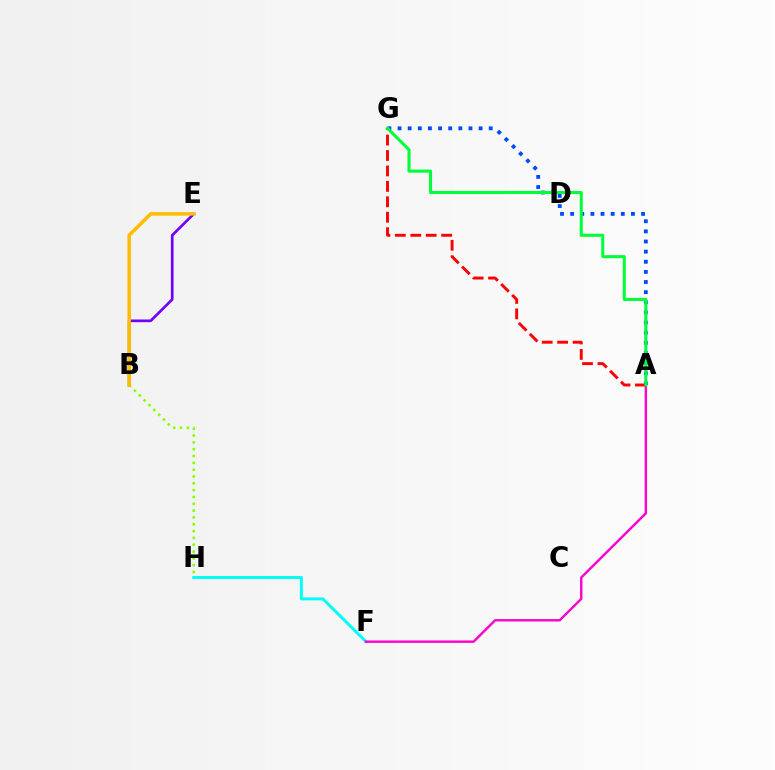{('F', 'H'): [{'color': '#00fff6', 'line_style': 'solid', 'thickness': 2.13}], ('A', 'G'): [{'color': '#004bff', 'line_style': 'dotted', 'thickness': 2.75}, {'color': '#ff0000', 'line_style': 'dashed', 'thickness': 2.1}, {'color': '#00ff39', 'line_style': 'solid', 'thickness': 2.2}], ('A', 'F'): [{'color': '#ff00cf', 'line_style': 'solid', 'thickness': 1.73}], ('B', 'E'): [{'color': '#7200ff', 'line_style': 'solid', 'thickness': 1.93}, {'color': '#ffbd00', 'line_style': 'solid', 'thickness': 2.55}], ('B', 'H'): [{'color': '#84ff00', 'line_style': 'dotted', 'thickness': 1.85}]}